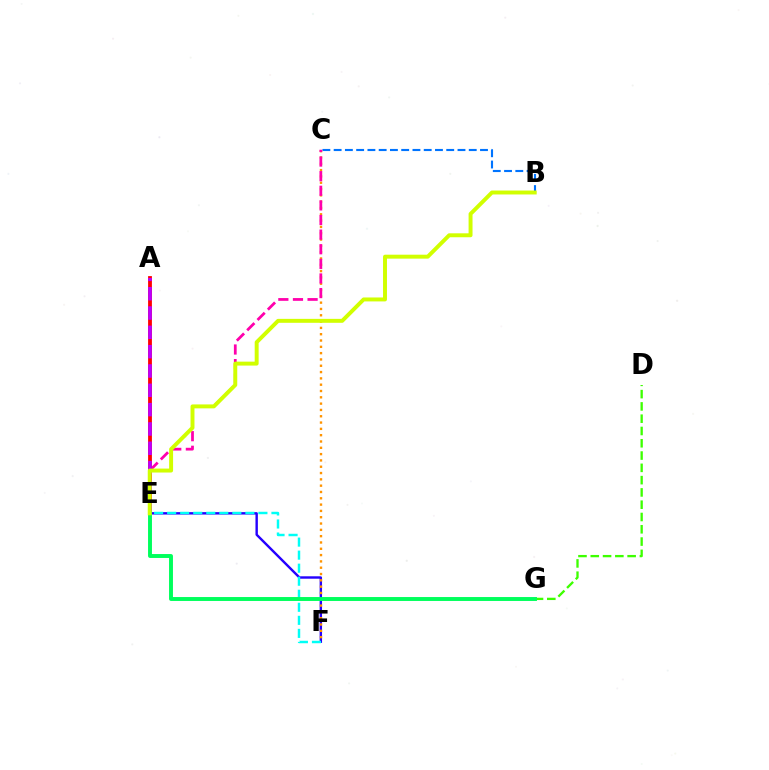{('B', 'C'): [{'color': '#0074ff', 'line_style': 'dashed', 'thickness': 1.53}], ('E', 'F'): [{'color': '#2500ff', 'line_style': 'solid', 'thickness': 1.74}, {'color': '#00fff6', 'line_style': 'dashed', 'thickness': 1.77}], ('D', 'G'): [{'color': '#3dff00', 'line_style': 'dashed', 'thickness': 1.67}], ('C', 'F'): [{'color': '#ff9400', 'line_style': 'dotted', 'thickness': 1.71}], ('C', 'E'): [{'color': '#ff00ac', 'line_style': 'dashed', 'thickness': 1.99}], ('A', 'E'): [{'color': '#ff0000', 'line_style': 'solid', 'thickness': 2.74}, {'color': '#b900ff', 'line_style': 'dashed', 'thickness': 2.63}], ('E', 'G'): [{'color': '#00ff5c', 'line_style': 'solid', 'thickness': 2.82}], ('B', 'E'): [{'color': '#d1ff00', 'line_style': 'solid', 'thickness': 2.84}]}